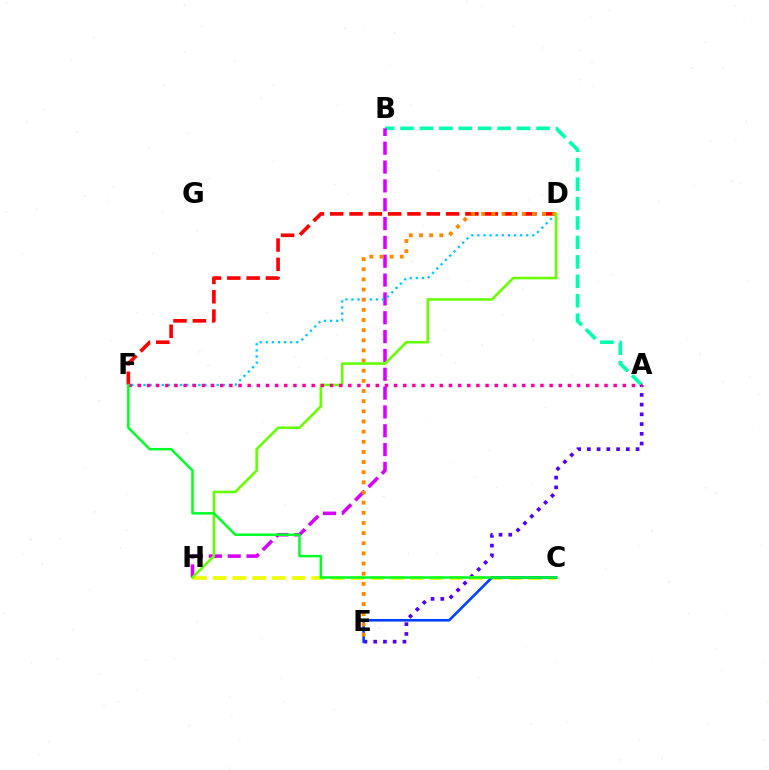{('A', 'B'): [{'color': '#00ffaf', 'line_style': 'dashed', 'thickness': 2.64}], ('B', 'H'): [{'color': '#d600ff', 'line_style': 'dashed', 'thickness': 2.56}], ('D', 'F'): [{'color': '#00c7ff', 'line_style': 'dotted', 'thickness': 1.66}, {'color': '#ff0000', 'line_style': 'dashed', 'thickness': 2.62}], ('A', 'E'): [{'color': '#4f00ff', 'line_style': 'dotted', 'thickness': 2.65}], ('C', 'H'): [{'color': '#eeff00', 'line_style': 'dashed', 'thickness': 2.68}], ('C', 'E'): [{'color': '#003fff', 'line_style': 'solid', 'thickness': 1.86}], ('D', 'E'): [{'color': '#ff8800', 'line_style': 'dotted', 'thickness': 2.76}], ('D', 'H'): [{'color': '#66ff00', 'line_style': 'solid', 'thickness': 1.86}], ('A', 'F'): [{'color': '#ff00a0', 'line_style': 'dotted', 'thickness': 2.49}], ('C', 'F'): [{'color': '#00ff27', 'line_style': 'solid', 'thickness': 1.78}]}